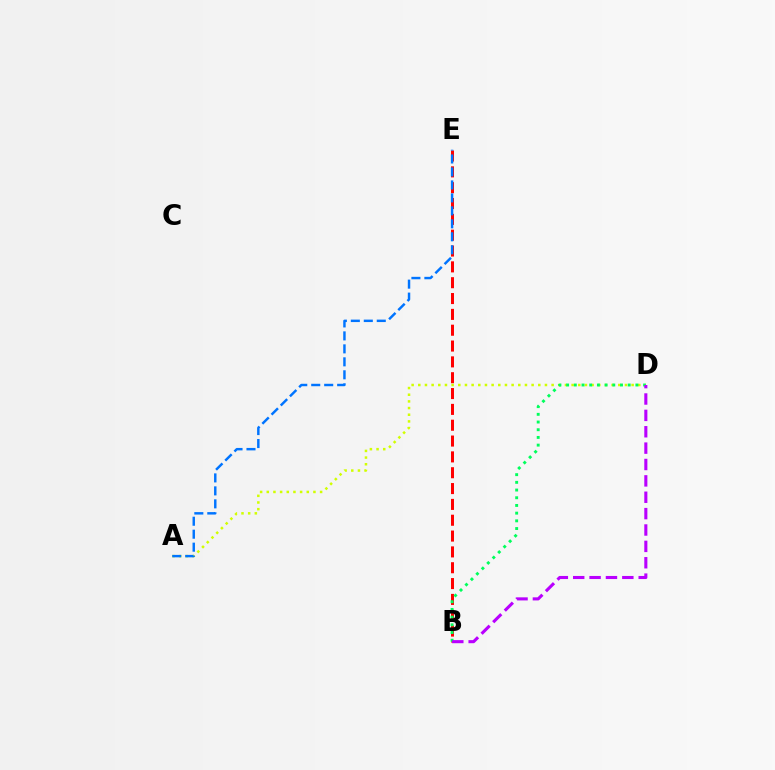{('B', 'E'): [{'color': '#ff0000', 'line_style': 'dashed', 'thickness': 2.15}], ('A', 'D'): [{'color': '#d1ff00', 'line_style': 'dotted', 'thickness': 1.81}], ('B', 'D'): [{'color': '#00ff5c', 'line_style': 'dotted', 'thickness': 2.09}, {'color': '#b900ff', 'line_style': 'dashed', 'thickness': 2.22}], ('A', 'E'): [{'color': '#0074ff', 'line_style': 'dashed', 'thickness': 1.76}]}